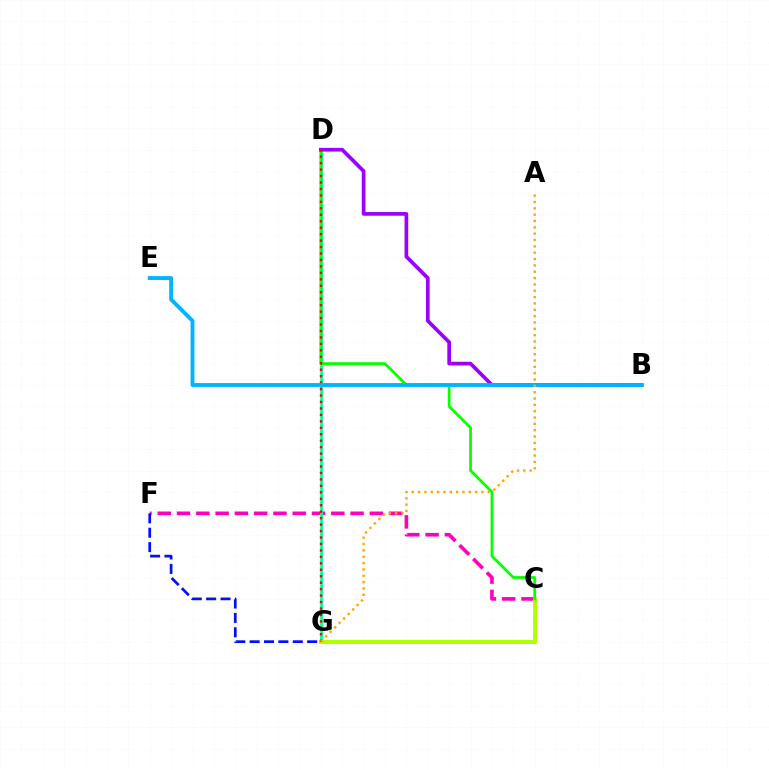{('C', 'F'): [{'color': '#ff00bd', 'line_style': 'dashed', 'thickness': 2.62}], ('D', 'G'): [{'color': '#00ff9d', 'line_style': 'solid', 'thickness': 2.02}, {'color': '#ff0000', 'line_style': 'dotted', 'thickness': 1.75}], ('C', 'G'): [{'color': '#b3ff00', 'line_style': 'solid', 'thickness': 2.87}], ('C', 'D'): [{'color': '#08ff00', 'line_style': 'solid', 'thickness': 1.98}], ('F', 'G'): [{'color': '#0010ff', 'line_style': 'dashed', 'thickness': 1.95}], ('B', 'D'): [{'color': '#9b00ff', 'line_style': 'solid', 'thickness': 2.66}], ('B', 'E'): [{'color': '#00b5ff', 'line_style': 'solid', 'thickness': 2.79}], ('A', 'G'): [{'color': '#ffa500', 'line_style': 'dotted', 'thickness': 1.72}]}